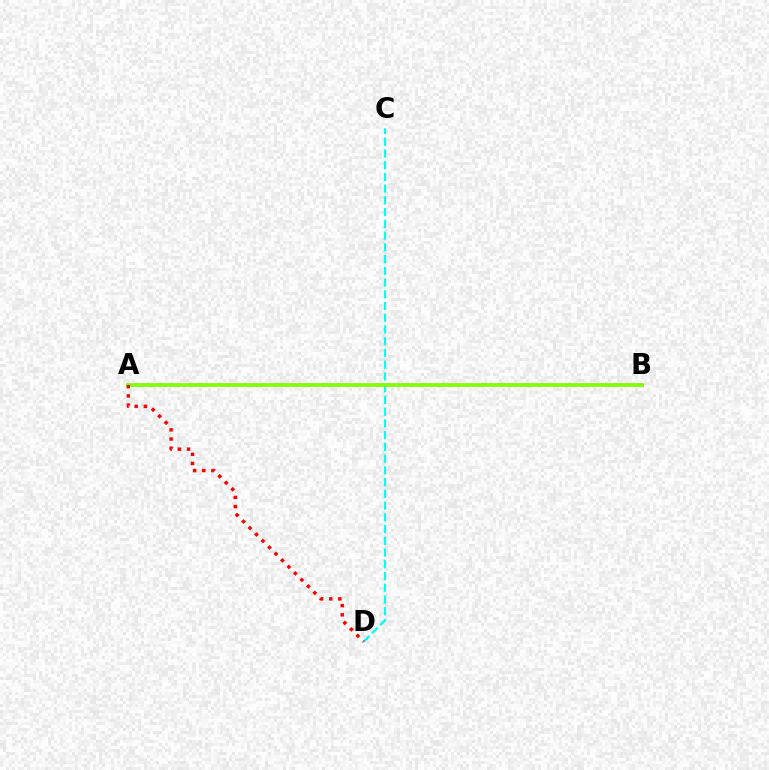{('C', 'D'): [{'color': '#00fff6', 'line_style': 'dashed', 'thickness': 1.59}], ('A', 'B'): [{'color': '#7200ff', 'line_style': 'solid', 'thickness': 1.71}, {'color': '#84ff00', 'line_style': 'solid', 'thickness': 2.61}], ('A', 'D'): [{'color': '#ff0000', 'line_style': 'dotted', 'thickness': 2.49}]}